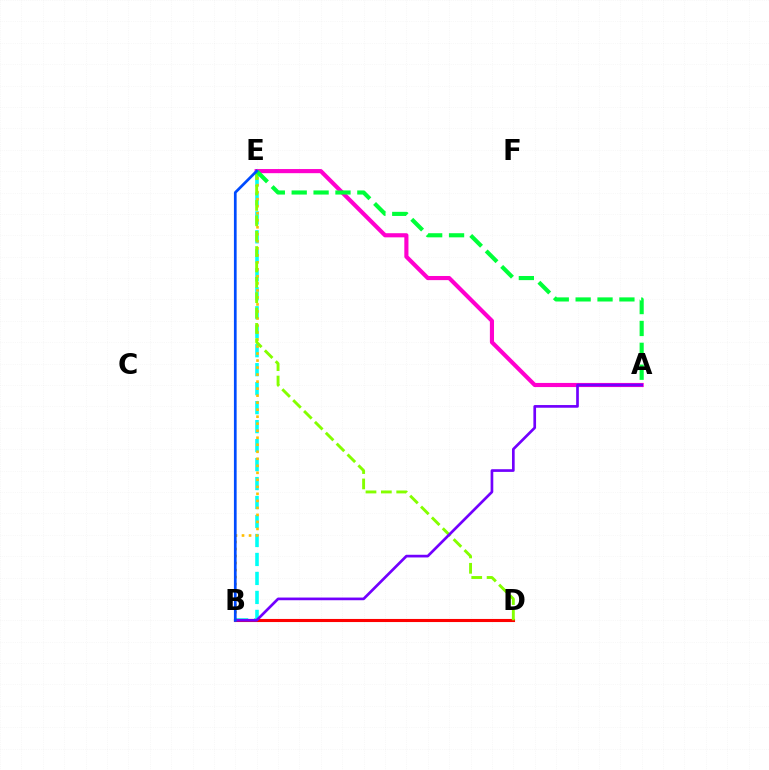{('B', 'E'): [{'color': '#00fff6', 'line_style': 'dashed', 'thickness': 2.58}, {'color': '#ffbd00', 'line_style': 'dotted', 'thickness': 1.91}, {'color': '#004bff', 'line_style': 'solid', 'thickness': 1.95}], ('A', 'E'): [{'color': '#ff00cf', 'line_style': 'solid', 'thickness': 2.98}, {'color': '#00ff39', 'line_style': 'dashed', 'thickness': 2.97}], ('B', 'D'): [{'color': '#ff0000', 'line_style': 'solid', 'thickness': 2.23}], ('D', 'E'): [{'color': '#84ff00', 'line_style': 'dashed', 'thickness': 2.09}], ('A', 'B'): [{'color': '#7200ff', 'line_style': 'solid', 'thickness': 1.93}]}